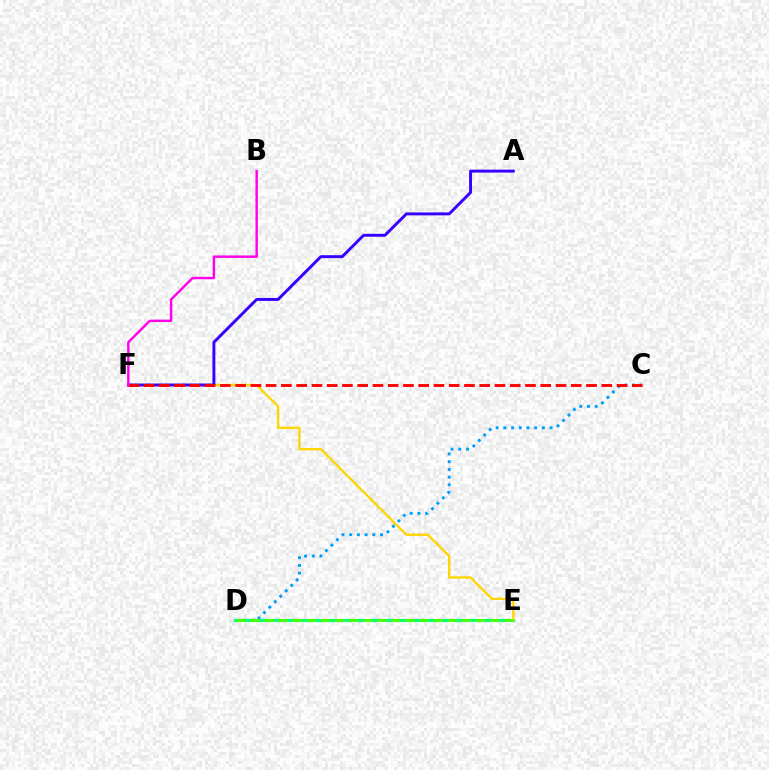{('C', 'D'): [{'color': '#009eff', 'line_style': 'dotted', 'thickness': 2.09}], ('D', 'E'): [{'color': '#00ff86', 'line_style': 'solid', 'thickness': 2.29}, {'color': '#4fff00', 'line_style': 'dashed', 'thickness': 1.91}], ('E', 'F'): [{'color': '#ffd500', 'line_style': 'solid', 'thickness': 1.67}], ('A', 'F'): [{'color': '#3700ff', 'line_style': 'solid', 'thickness': 2.11}], ('C', 'F'): [{'color': '#ff0000', 'line_style': 'dashed', 'thickness': 2.07}], ('B', 'F'): [{'color': '#ff00ed', 'line_style': 'solid', 'thickness': 1.74}]}